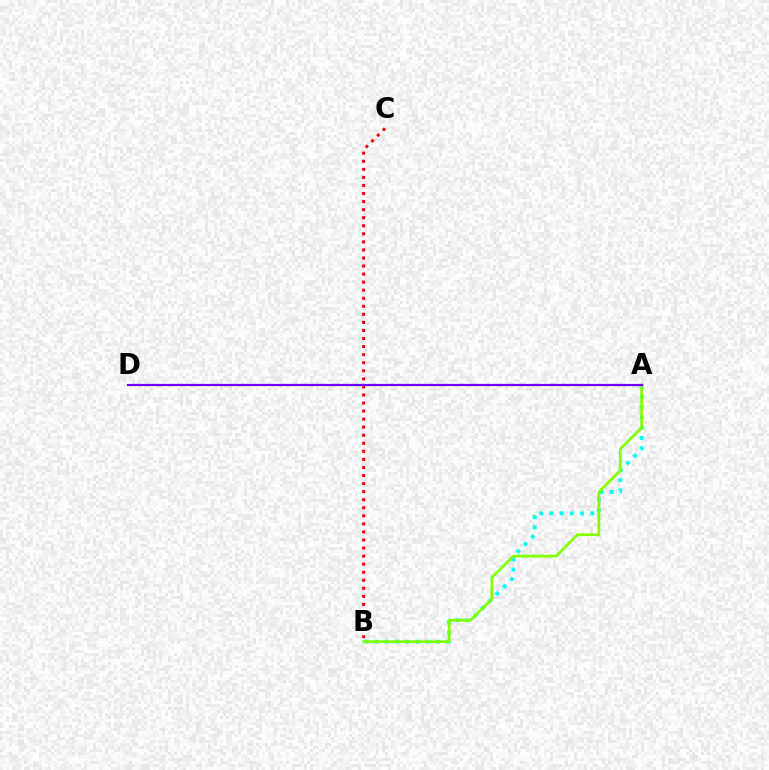{('A', 'B'): [{'color': '#00fff6', 'line_style': 'dotted', 'thickness': 2.77}, {'color': '#84ff00', 'line_style': 'solid', 'thickness': 1.99}], ('B', 'C'): [{'color': '#ff0000', 'line_style': 'dotted', 'thickness': 2.19}], ('A', 'D'): [{'color': '#7200ff', 'line_style': 'solid', 'thickness': 1.6}]}